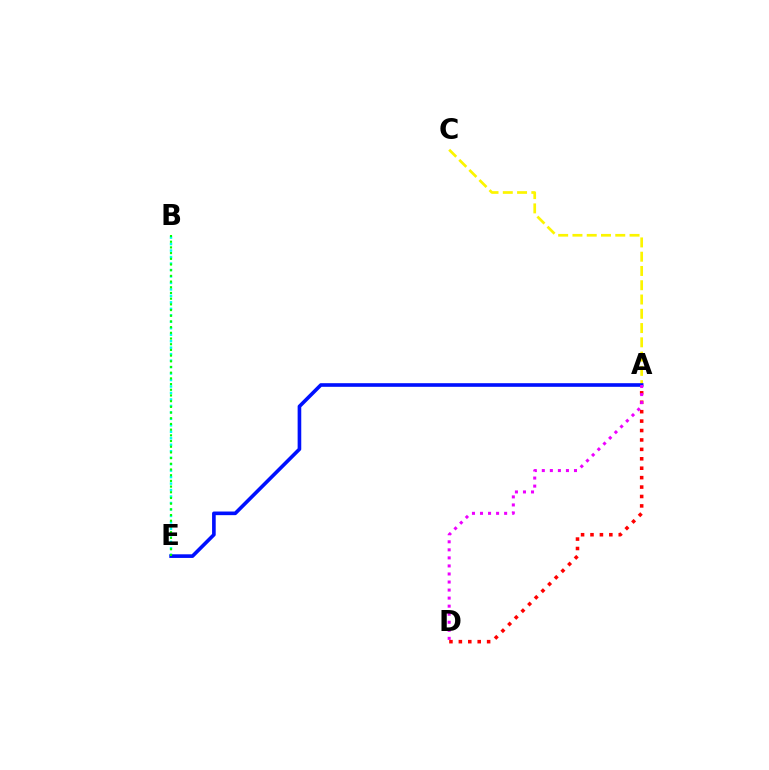{('A', 'D'): [{'color': '#ff0000', 'line_style': 'dotted', 'thickness': 2.56}, {'color': '#ee00ff', 'line_style': 'dotted', 'thickness': 2.19}], ('B', 'E'): [{'color': '#00fff6', 'line_style': 'dotted', 'thickness': 1.76}, {'color': '#08ff00', 'line_style': 'dotted', 'thickness': 1.55}], ('A', 'C'): [{'color': '#fcf500', 'line_style': 'dashed', 'thickness': 1.94}], ('A', 'E'): [{'color': '#0010ff', 'line_style': 'solid', 'thickness': 2.61}]}